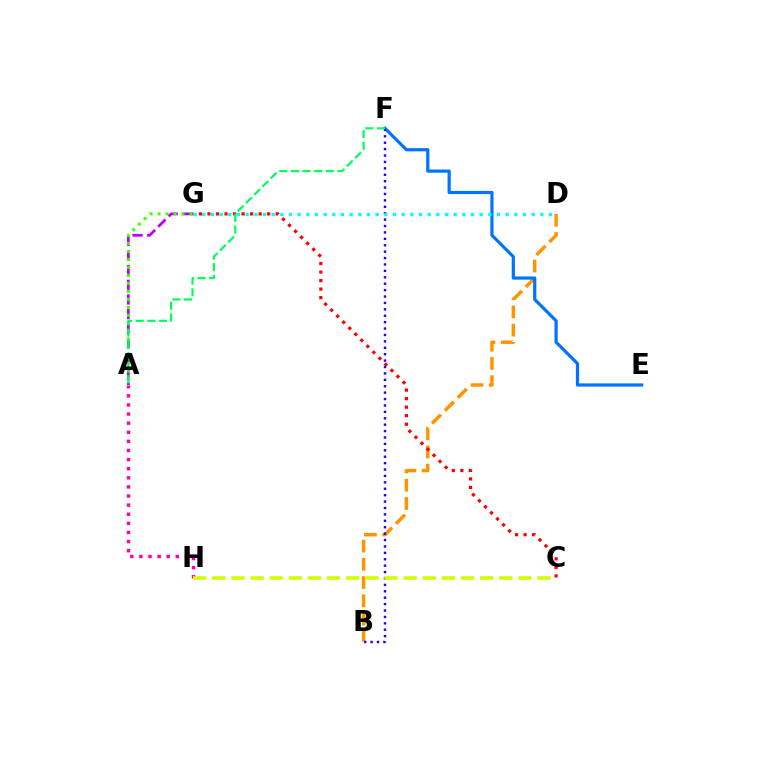{('B', 'D'): [{'color': '#ff9400', 'line_style': 'dashed', 'thickness': 2.48}], ('A', 'G'): [{'color': '#b900ff', 'line_style': 'dashed', 'thickness': 1.99}, {'color': '#3dff00', 'line_style': 'dotted', 'thickness': 2.17}], ('A', 'H'): [{'color': '#ff00ac', 'line_style': 'dotted', 'thickness': 2.48}], ('E', 'F'): [{'color': '#0074ff', 'line_style': 'solid', 'thickness': 2.3}], ('C', 'G'): [{'color': '#ff0000', 'line_style': 'dotted', 'thickness': 2.32}], ('B', 'F'): [{'color': '#2500ff', 'line_style': 'dotted', 'thickness': 1.74}], ('D', 'G'): [{'color': '#00fff6', 'line_style': 'dotted', 'thickness': 2.36}], ('C', 'H'): [{'color': '#d1ff00', 'line_style': 'dashed', 'thickness': 2.6}], ('A', 'F'): [{'color': '#00ff5c', 'line_style': 'dashed', 'thickness': 1.58}]}